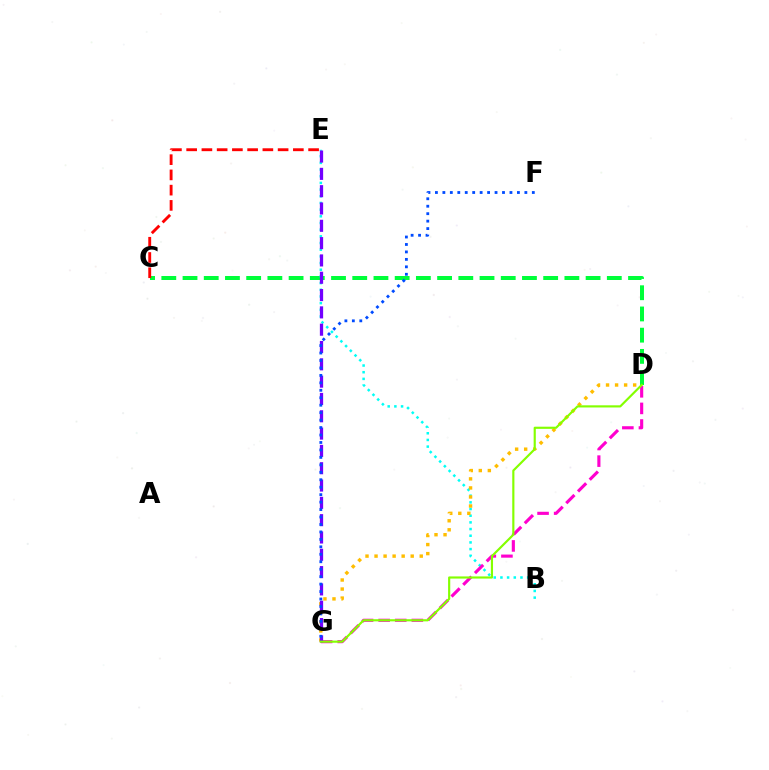{('C', 'D'): [{'color': '#00ff39', 'line_style': 'dashed', 'thickness': 2.88}], ('B', 'E'): [{'color': '#00fff6', 'line_style': 'dotted', 'thickness': 1.81}], ('D', 'G'): [{'color': '#ff00cf', 'line_style': 'dashed', 'thickness': 2.25}, {'color': '#ffbd00', 'line_style': 'dotted', 'thickness': 2.46}, {'color': '#84ff00', 'line_style': 'solid', 'thickness': 1.55}], ('C', 'E'): [{'color': '#ff0000', 'line_style': 'dashed', 'thickness': 2.07}], ('E', 'G'): [{'color': '#7200ff', 'line_style': 'dashed', 'thickness': 2.35}], ('F', 'G'): [{'color': '#004bff', 'line_style': 'dotted', 'thickness': 2.03}]}